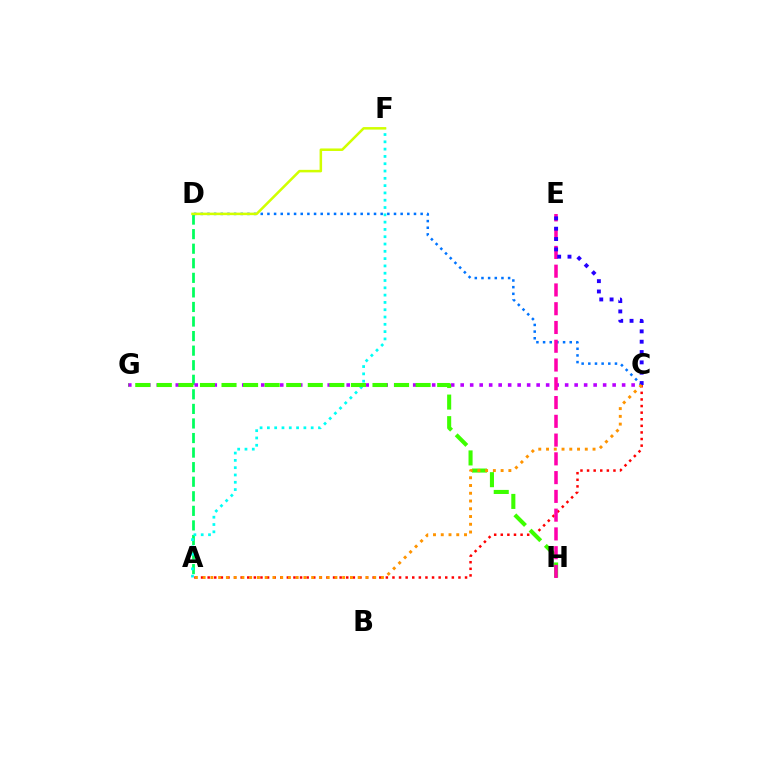{('A', 'D'): [{'color': '#00ff5c', 'line_style': 'dashed', 'thickness': 1.98}], ('A', 'C'): [{'color': '#ff0000', 'line_style': 'dotted', 'thickness': 1.79}, {'color': '#ff9400', 'line_style': 'dotted', 'thickness': 2.11}], ('A', 'F'): [{'color': '#00fff6', 'line_style': 'dotted', 'thickness': 1.98}], ('C', 'G'): [{'color': '#b900ff', 'line_style': 'dotted', 'thickness': 2.58}], ('C', 'D'): [{'color': '#0074ff', 'line_style': 'dotted', 'thickness': 1.81}], ('G', 'H'): [{'color': '#3dff00', 'line_style': 'dashed', 'thickness': 2.93}], ('E', 'H'): [{'color': '#ff00ac', 'line_style': 'dashed', 'thickness': 2.55}], ('C', 'E'): [{'color': '#2500ff', 'line_style': 'dotted', 'thickness': 2.81}], ('D', 'F'): [{'color': '#d1ff00', 'line_style': 'solid', 'thickness': 1.82}]}